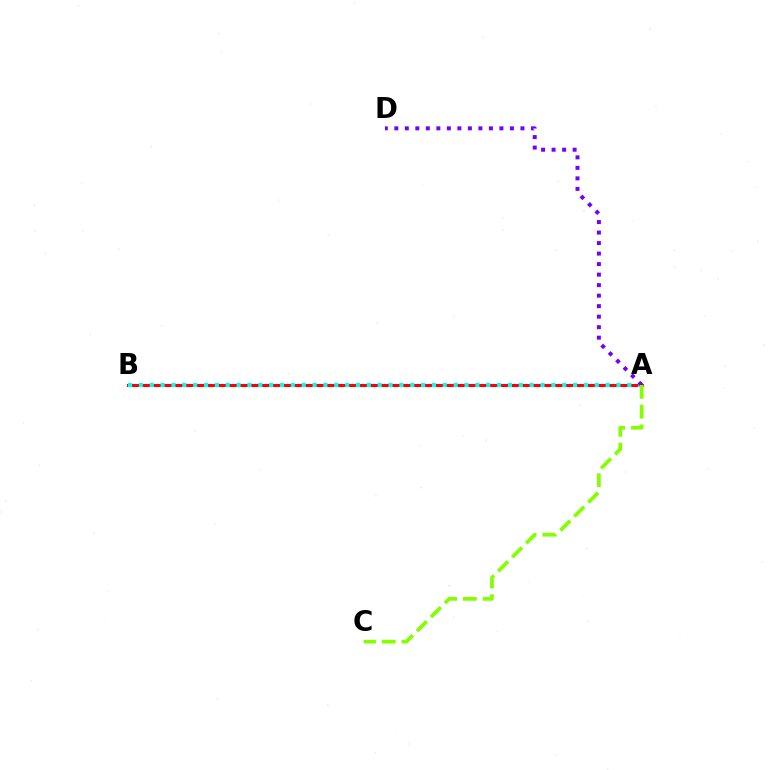{('A', 'B'): [{'color': '#ff0000', 'line_style': 'solid', 'thickness': 2.22}, {'color': '#00fff6', 'line_style': 'dotted', 'thickness': 2.95}], ('A', 'D'): [{'color': '#7200ff', 'line_style': 'dotted', 'thickness': 2.86}], ('A', 'C'): [{'color': '#84ff00', 'line_style': 'dashed', 'thickness': 2.68}]}